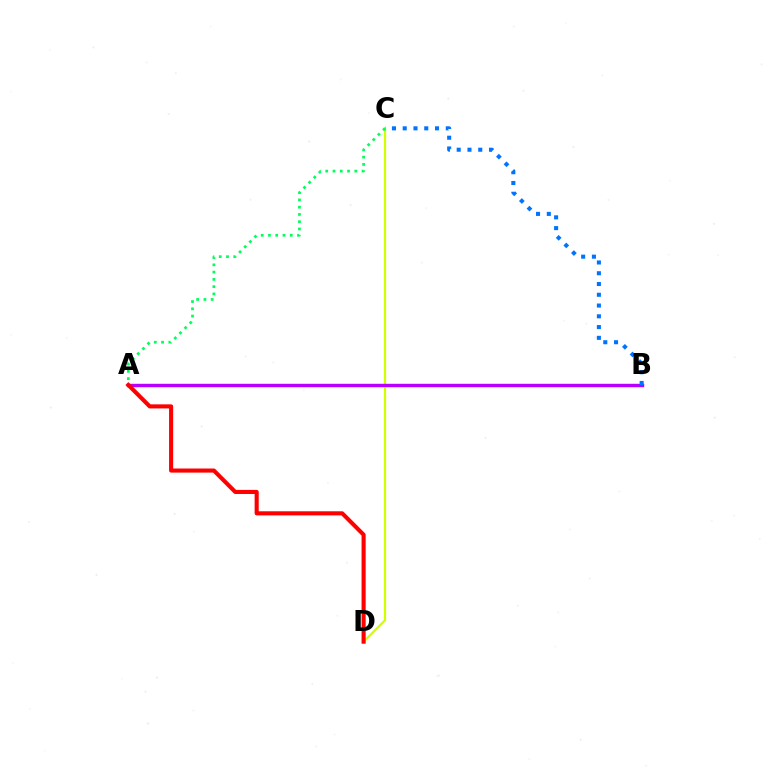{('C', 'D'): [{'color': '#d1ff00', 'line_style': 'solid', 'thickness': 1.61}], ('A', 'B'): [{'color': '#b900ff', 'line_style': 'solid', 'thickness': 2.46}], ('A', 'C'): [{'color': '#00ff5c', 'line_style': 'dotted', 'thickness': 1.97}], ('A', 'D'): [{'color': '#ff0000', 'line_style': 'solid', 'thickness': 2.95}], ('B', 'C'): [{'color': '#0074ff', 'line_style': 'dotted', 'thickness': 2.93}]}